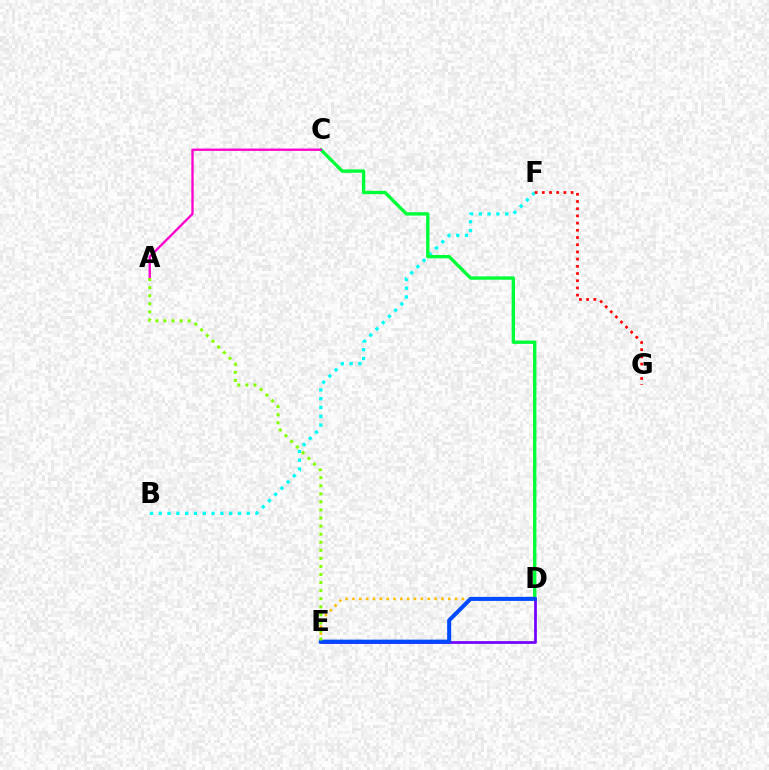{('B', 'F'): [{'color': '#00fff6', 'line_style': 'dotted', 'thickness': 2.39}], ('D', 'E'): [{'color': '#ffbd00', 'line_style': 'dotted', 'thickness': 1.86}, {'color': '#7200ff', 'line_style': 'solid', 'thickness': 1.96}, {'color': '#004bff', 'line_style': 'solid', 'thickness': 2.9}], ('F', 'G'): [{'color': '#ff0000', 'line_style': 'dotted', 'thickness': 1.96}], ('C', 'D'): [{'color': '#00ff39', 'line_style': 'solid', 'thickness': 2.42}], ('A', 'C'): [{'color': '#ff00cf', 'line_style': 'solid', 'thickness': 1.68}], ('A', 'E'): [{'color': '#84ff00', 'line_style': 'dotted', 'thickness': 2.19}]}